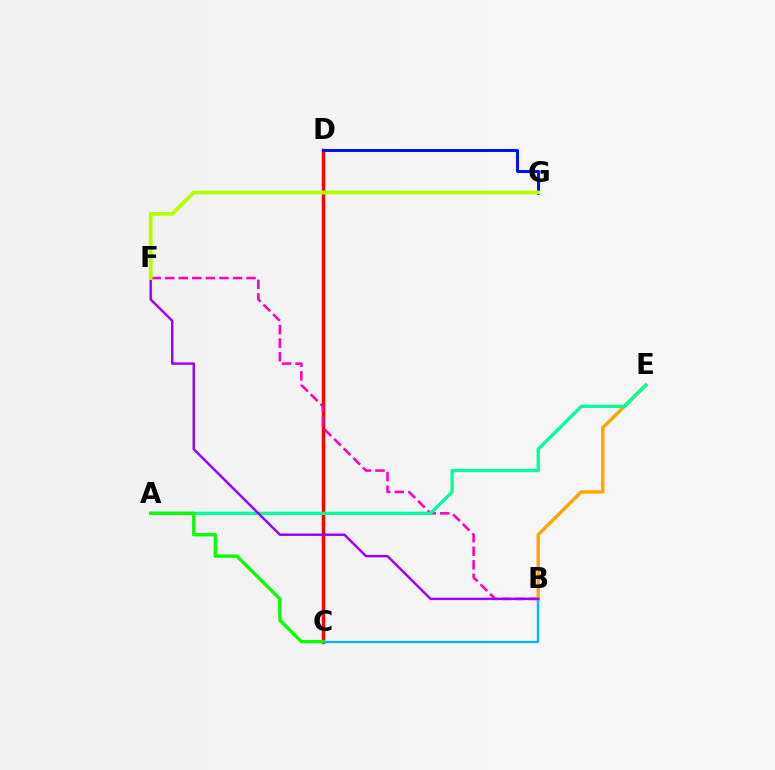{('C', 'D'): [{'color': '#ff0000', 'line_style': 'solid', 'thickness': 2.48}], ('B', 'F'): [{'color': '#ff00bd', 'line_style': 'dashed', 'thickness': 1.84}, {'color': '#9b00ff', 'line_style': 'solid', 'thickness': 1.76}], ('B', 'C'): [{'color': '#00b5ff', 'line_style': 'solid', 'thickness': 1.69}], ('B', 'E'): [{'color': '#ffa500', 'line_style': 'solid', 'thickness': 2.42}], ('A', 'E'): [{'color': '#00ff9d', 'line_style': 'solid', 'thickness': 2.35}], ('A', 'C'): [{'color': '#08ff00', 'line_style': 'solid', 'thickness': 2.41}], ('D', 'G'): [{'color': '#0010ff', 'line_style': 'solid', 'thickness': 2.15}], ('F', 'G'): [{'color': '#b3ff00', 'line_style': 'solid', 'thickness': 2.75}]}